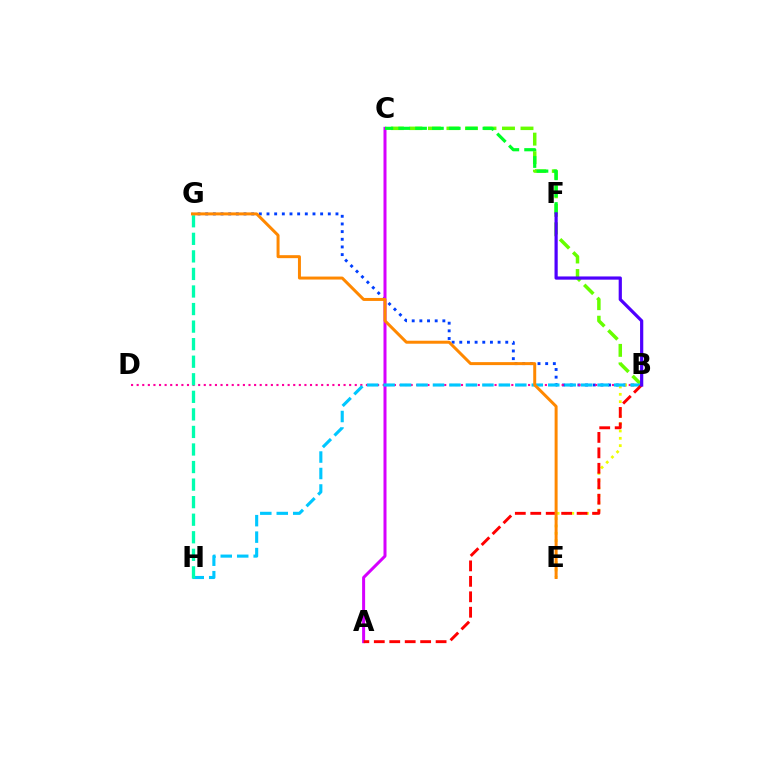{('B', 'G'): [{'color': '#003fff', 'line_style': 'dotted', 'thickness': 2.08}], ('B', 'C'): [{'color': '#66ff00', 'line_style': 'dashed', 'thickness': 2.52}], ('A', 'C'): [{'color': '#d600ff', 'line_style': 'solid', 'thickness': 2.16}], ('B', 'E'): [{'color': '#eeff00', 'line_style': 'dotted', 'thickness': 1.99}], ('B', 'D'): [{'color': '#ff00a0', 'line_style': 'dotted', 'thickness': 1.52}], ('B', 'H'): [{'color': '#00c7ff', 'line_style': 'dashed', 'thickness': 2.24}], ('G', 'H'): [{'color': '#00ffaf', 'line_style': 'dashed', 'thickness': 2.38}], ('C', 'F'): [{'color': '#00ff27', 'line_style': 'dashed', 'thickness': 2.29}], ('A', 'B'): [{'color': '#ff0000', 'line_style': 'dashed', 'thickness': 2.1}], ('B', 'F'): [{'color': '#4f00ff', 'line_style': 'solid', 'thickness': 2.31}], ('E', 'G'): [{'color': '#ff8800', 'line_style': 'solid', 'thickness': 2.15}]}